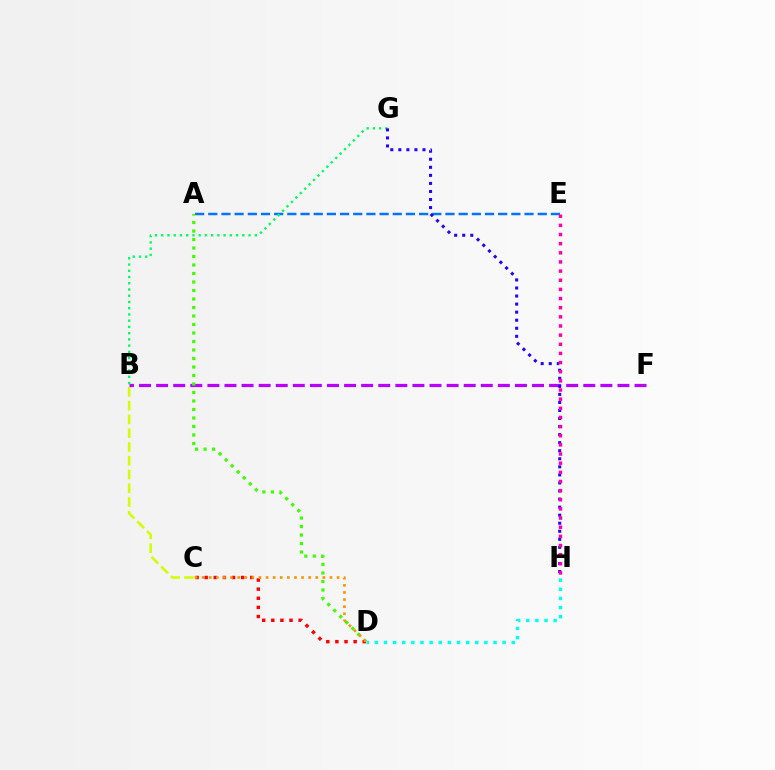{('A', 'E'): [{'color': '#0074ff', 'line_style': 'dashed', 'thickness': 1.79}], ('B', 'C'): [{'color': '#d1ff00', 'line_style': 'dashed', 'thickness': 1.87}], ('B', 'G'): [{'color': '#00ff5c', 'line_style': 'dotted', 'thickness': 1.69}], ('B', 'F'): [{'color': '#b900ff', 'line_style': 'dashed', 'thickness': 2.32}], ('A', 'D'): [{'color': '#3dff00', 'line_style': 'dotted', 'thickness': 2.31}], ('D', 'H'): [{'color': '#00fff6', 'line_style': 'dotted', 'thickness': 2.48}], ('C', 'D'): [{'color': '#ff0000', 'line_style': 'dotted', 'thickness': 2.48}, {'color': '#ff9400', 'line_style': 'dotted', 'thickness': 1.93}], ('G', 'H'): [{'color': '#2500ff', 'line_style': 'dotted', 'thickness': 2.19}], ('E', 'H'): [{'color': '#ff00ac', 'line_style': 'dotted', 'thickness': 2.49}]}